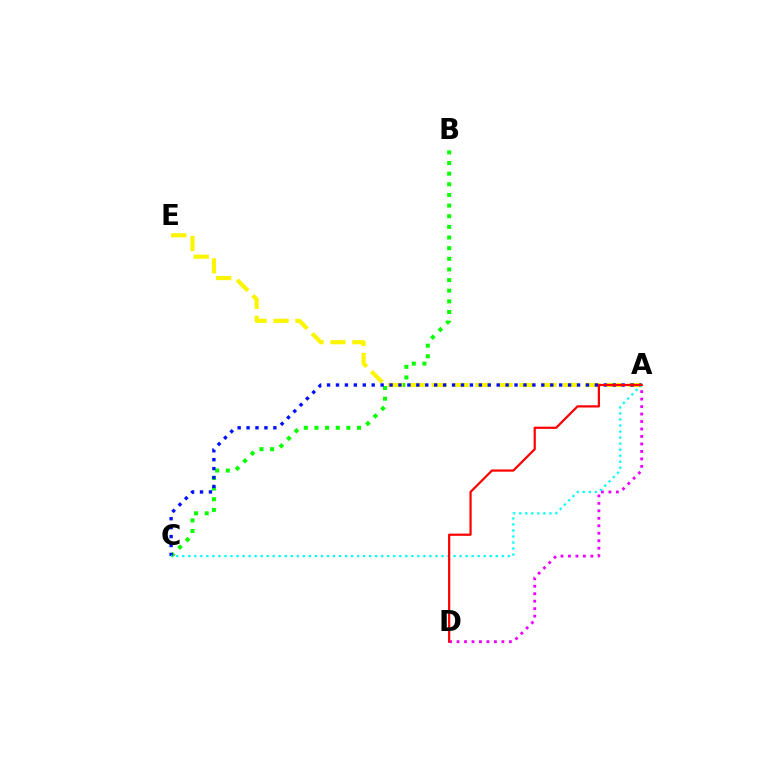{('A', 'D'): [{'color': '#ee00ff', 'line_style': 'dotted', 'thickness': 2.03}, {'color': '#ff0000', 'line_style': 'solid', 'thickness': 1.6}], ('B', 'C'): [{'color': '#08ff00', 'line_style': 'dotted', 'thickness': 2.89}], ('A', 'E'): [{'color': '#fcf500', 'line_style': 'dashed', 'thickness': 2.98}], ('A', 'C'): [{'color': '#0010ff', 'line_style': 'dotted', 'thickness': 2.43}, {'color': '#00fff6', 'line_style': 'dotted', 'thickness': 1.64}]}